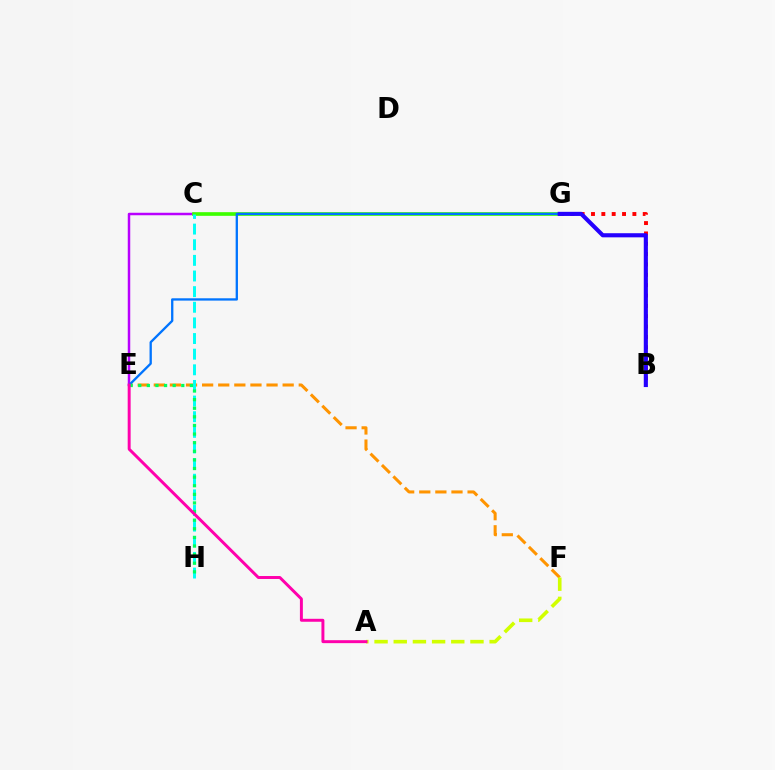{('C', 'E'): [{'color': '#b900ff', 'line_style': 'solid', 'thickness': 1.79}], ('E', 'F'): [{'color': '#ff9400', 'line_style': 'dashed', 'thickness': 2.19}], ('B', 'G'): [{'color': '#ff0000', 'line_style': 'dotted', 'thickness': 2.81}, {'color': '#2500ff', 'line_style': 'solid', 'thickness': 2.97}], ('C', 'G'): [{'color': '#3dff00', 'line_style': 'solid', 'thickness': 2.63}], ('E', 'G'): [{'color': '#0074ff', 'line_style': 'solid', 'thickness': 1.67}], ('C', 'H'): [{'color': '#00fff6', 'line_style': 'dashed', 'thickness': 2.12}], ('A', 'F'): [{'color': '#d1ff00', 'line_style': 'dashed', 'thickness': 2.61}], ('E', 'H'): [{'color': '#00ff5c', 'line_style': 'dotted', 'thickness': 2.34}], ('A', 'E'): [{'color': '#ff00ac', 'line_style': 'solid', 'thickness': 2.13}]}